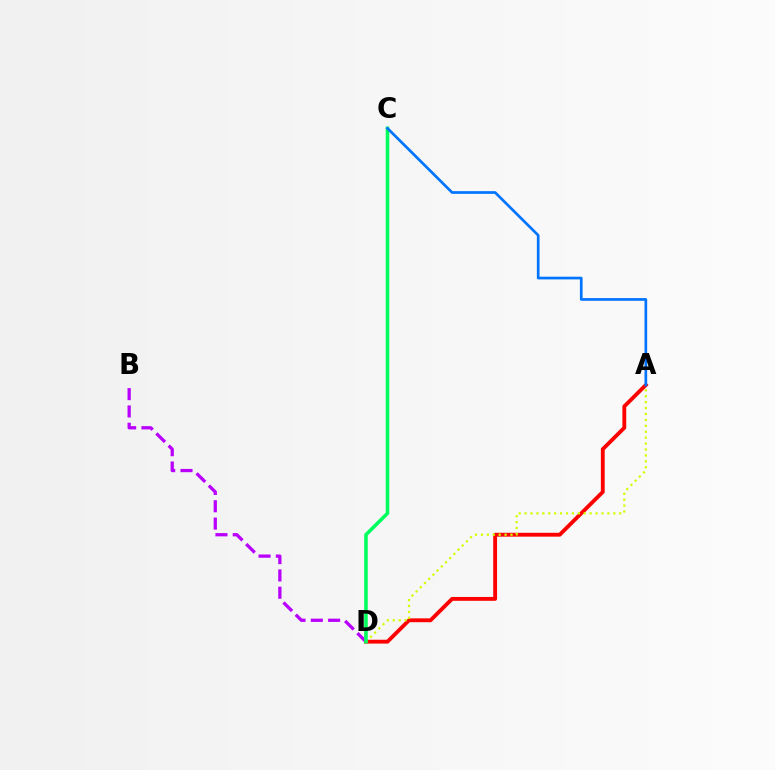{('A', 'D'): [{'color': '#ff0000', 'line_style': 'solid', 'thickness': 2.77}, {'color': '#d1ff00', 'line_style': 'dotted', 'thickness': 1.61}], ('B', 'D'): [{'color': '#b900ff', 'line_style': 'dashed', 'thickness': 2.35}], ('C', 'D'): [{'color': '#00ff5c', 'line_style': 'solid', 'thickness': 2.56}], ('A', 'C'): [{'color': '#0074ff', 'line_style': 'solid', 'thickness': 1.94}]}